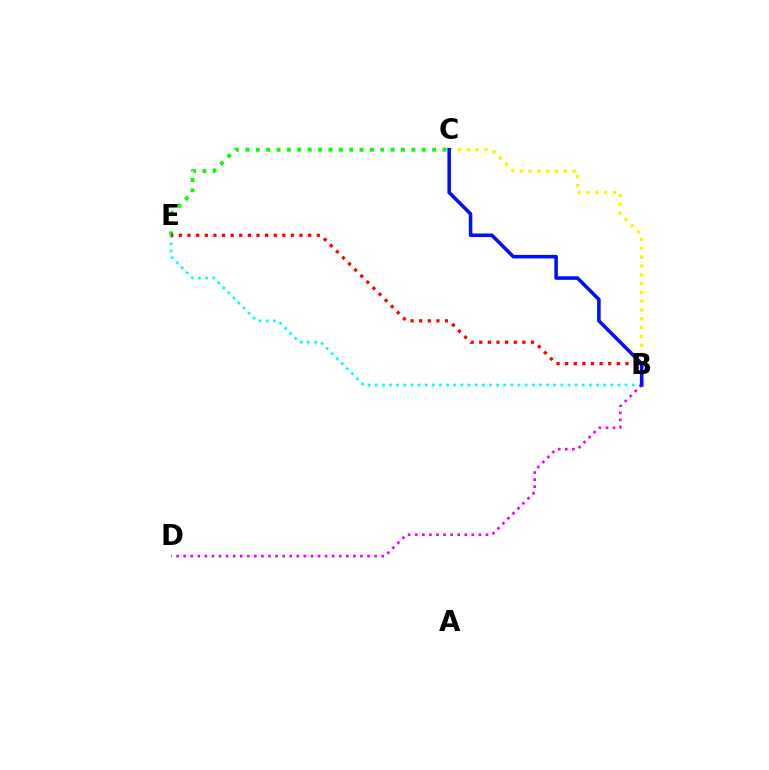{('C', 'E'): [{'color': '#08ff00', 'line_style': 'dotted', 'thickness': 2.82}], ('B', 'E'): [{'color': '#00fff6', 'line_style': 'dotted', 'thickness': 1.94}, {'color': '#ff0000', 'line_style': 'dotted', 'thickness': 2.34}], ('B', 'C'): [{'color': '#fcf500', 'line_style': 'dotted', 'thickness': 2.39}, {'color': '#0010ff', 'line_style': 'solid', 'thickness': 2.56}], ('B', 'D'): [{'color': '#ee00ff', 'line_style': 'dotted', 'thickness': 1.92}]}